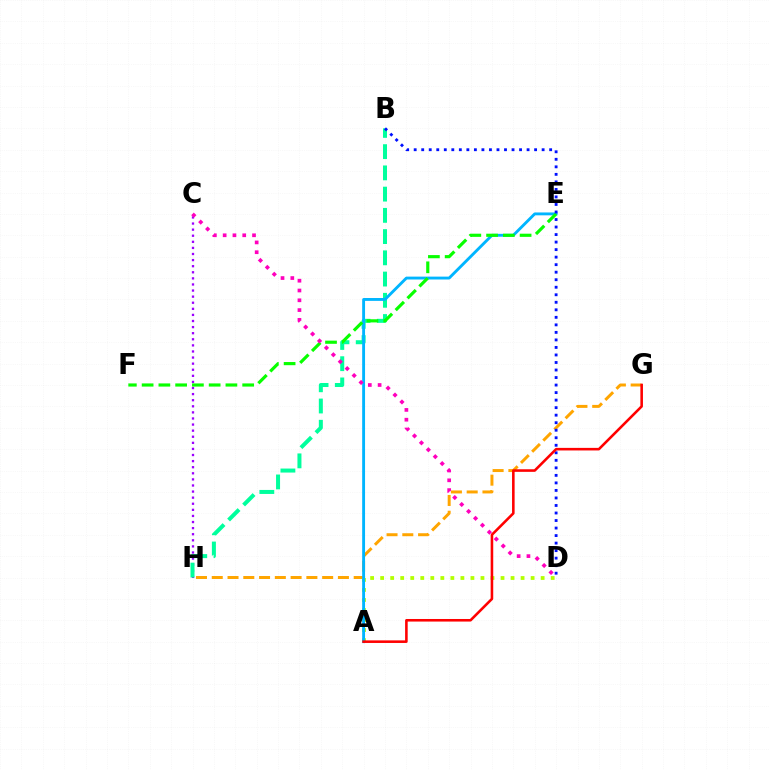{('C', 'H'): [{'color': '#9b00ff', 'line_style': 'dotted', 'thickness': 1.66}], ('G', 'H'): [{'color': '#ffa500', 'line_style': 'dashed', 'thickness': 2.14}], ('A', 'D'): [{'color': '#b3ff00', 'line_style': 'dotted', 'thickness': 2.73}], ('B', 'H'): [{'color': '#00ff9d', 'line_style': 'dashed', 'thickness': 2.88}], ('A', 'E'): [{'color': '#00b5ff', 'line_style': 'solid', 'thickness': 2.07}], ('E', 'F'): [{'color': '#08ff00', 'line_style': 'dashed', 'thickness': 2.28}], ('C', 'D'): [{'color': '#ff00bd', 'line_style': 'dotted', 'thickness': 2.66}], ('B', 'D'): [{'color': '#0010ff', 'line_style': 'dotted', 'thickness': 2.04}], ('A', 'G'): [{'color': '#ff0000', 'line_style': 'solid', 'thickness': 1.86}]}